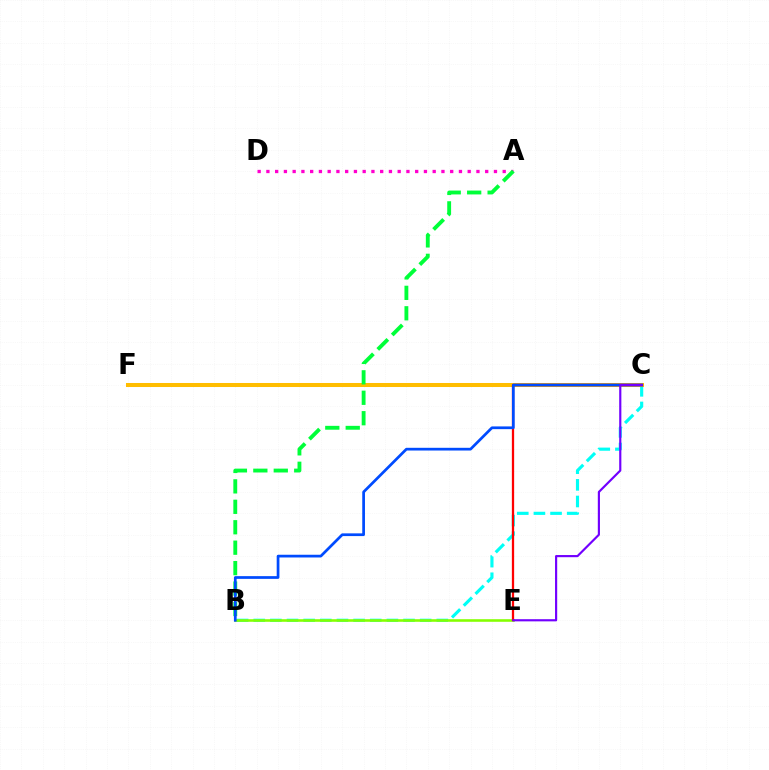{('B', 'C'): [{'color': '#00fff6', 'line_style': 'dashed', 'thickness': 2.26}, {'color': '#004bff', 'line_style': 'solid', 'thickness': 1.96}], ('C', 'F'): [{'color': '#ffbd00', 'line_style': 'solid', 'thickness': 2.9}], ('A', 'D'): [{'color': '#ff00cf', 'line_style': 'dotted', 'thickness': 2.38}], ('A', 'B'): [{'color': '#00ff39', 'line_style': 'dashed', 'thickness': 2.78}], ('B', 'E'): [{'color': '#84ff00', 'line_style': 'solid', 'thickness': 1.86}], ('C', 'E'): [{'color': '#ff0000', 'line_style': 'solid', 'thickness': 1.64}, {'color': '#7200ff', 'line_style': 'solid', 'thickness': 1.56}]}